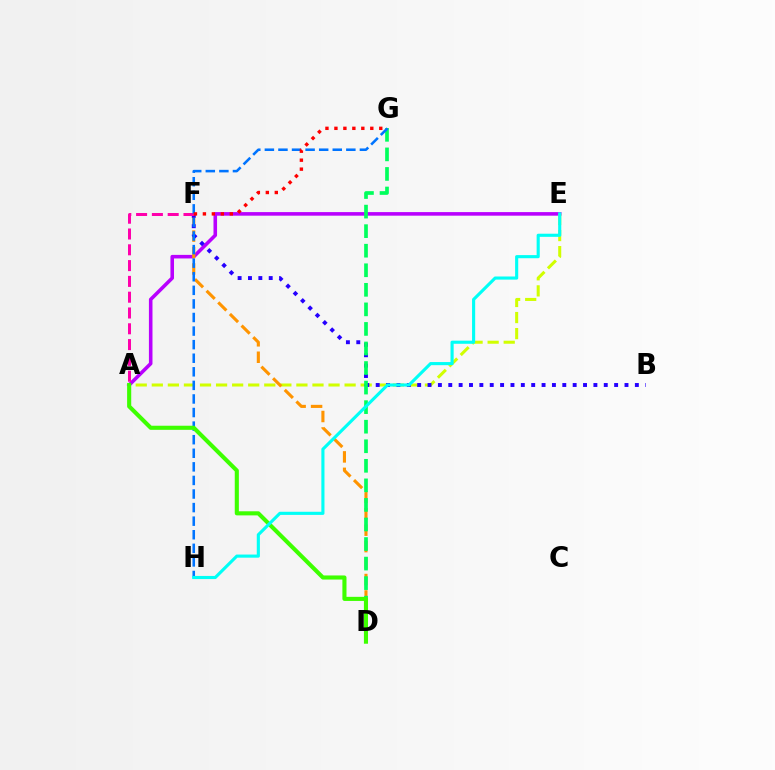{('A', 'E'): [{'color': '#b900ff', 'line_style': 'solid', 'thickness': 2.57}, {'color': '#d1ff00', 'line_style': 'dashed', 'thickness': 2.18}], ('D', 'F'): [{'color': '#ff9400', 'line_style': 'dashed', 'thickness': 2.23}], ('B', 'F'): [{'color': '#2500ff', 'line_style': 'dotted', 'thickness': 2.82}], ('A', 'F'): [{'color': '#ff00ac', 'line_style': 'dashed', 'thickness': 2.15}], ('D', 'G'): [{'color': '#00ff5c', 'line_style': 'dashed', 'thickness': 2.66}], ('G', 'H'): [{'color': '#0074ff', 'line_style': 'dashed', 'thickness': 1.84}], ('A', 'D'): [{'color': '#3dff00', 'line_style': 'solid', 'thickness': 2.95}], ('F', 'G'): [{'color': '#ff0000', 'line_style': 'dotted', 'thickness': 2.44}], ('E', 'H'): [{'color': '#00fff6', 'line_style': 'solid', 'thickness': 2.25}]}